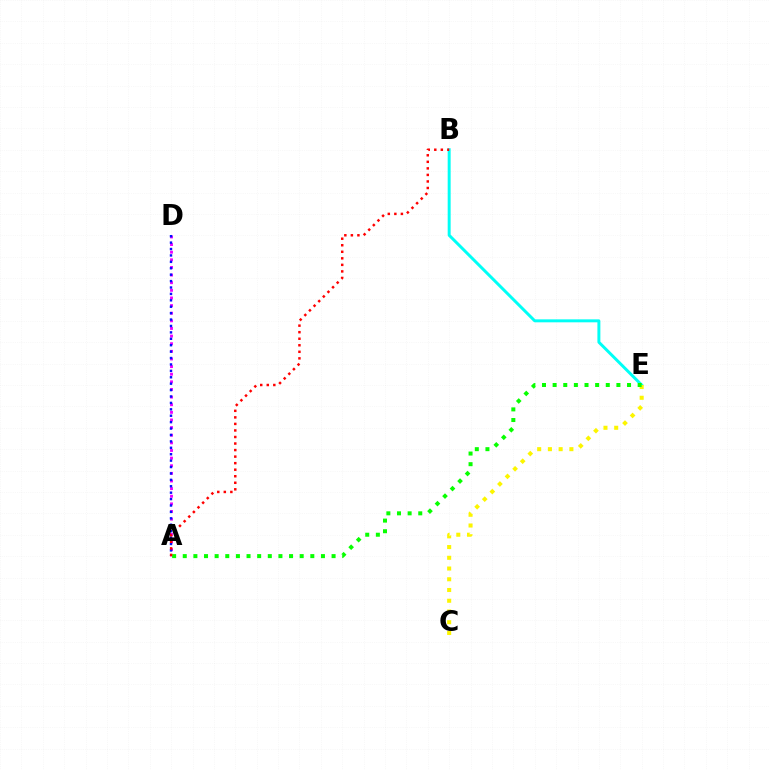{('A', 'D'): [{'color': '#ee00ff', 'line_style': 'dotted', 'thickness': 2.07}, {'color': '#0010ff', 'line_style': 'dotted', 'thickness': 1.74}], ('B', 'E'): [{'color': '#00fff6', 'line_style': 'solid', 'thickness': 2.14}], ('C', 'E'): [{'color': '#fcf500', 'line_style': 'dotted', 'thickness': 2.92}], ('A', 'E'): [{'color': '#08ff00', 'line_style': 'dotted', 'thickness': 2.89}], ('A', 'B'): [{'color': '#ff0000', 'line_style': 'dotted', 'thickness': 1.78}]}